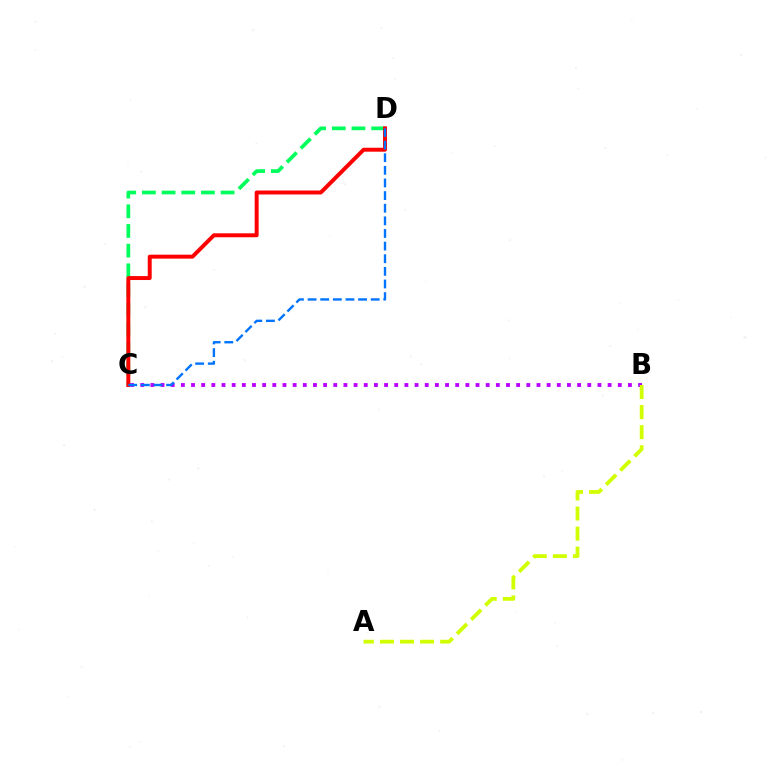{('C', 'D'): [{'color': '#00ff5c', 'line_style': 'dashed', 'thickness': 2.67}, {'color': '#ff0000', 'line_style': 'solid', 'thickness': 2.84}, {'color': '#0074ff', 'line_style': 'dashed', 'thickness': 1.72}], ('B', 'C'): [{'color': '#b900ff', 'line_style': 'dotted', 'thickness': 2.76}], ('A', 'B'): [{'color': '#d1ff00', 'line_style': 'dashed', 'thickness': 2.73}]}